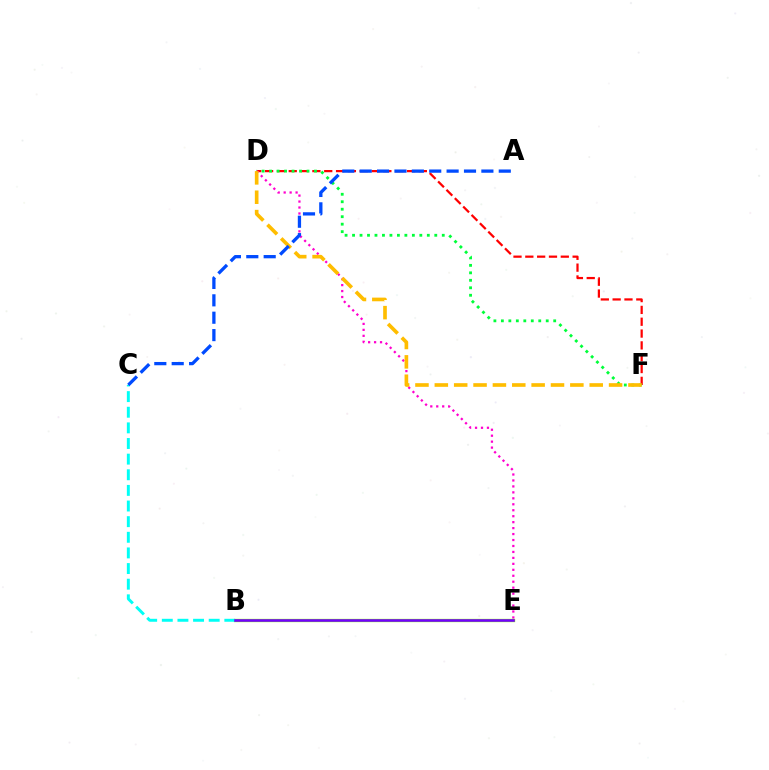{('D', 'F'): [{'color': '#ff0000', 'line_style': 'dashed', 'thickness': 1.61}, {'color': '#00ff39', 'line_style': 'dotted', 'thickness': 2.03}, {'color': '#ffbd00', 'line_style': 'dashed', 'thickness': 2.63}], ('D', 'E'): [{'color': '#ff00cf', 'line_style': 'dotted', 'thickness': 1.62}], ('B', 'E'): [{'color': '#84ff00', 'line_style': 'solid', 'thickness': 2.38}, {'color': '#7200ff', 'line_style': 'solid', 'thickness': 1.86}], ('B', 'C'): [{'color': '#00fff6', 'line_style': 'dashed', 'thickness': 2.12}], ('A', 'C'): [{'color': '#004bff', 'line_style': 'dashed', 'thickness': 2.36}]}